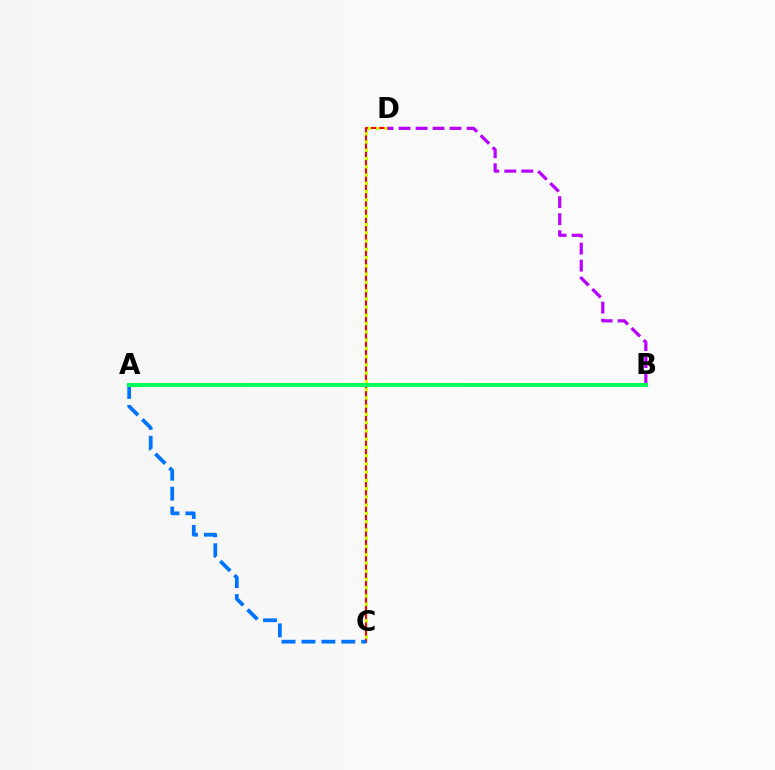{('C', 'D'): [{'color': '#ff0000', 'line_style': 'solid', 'thickness': 1.51}, {'color': '#d1ff00', 'line_style': 'dotted', 'thickness': 2.24}], ('A', 'C'): [{'color': '#0074ff', 'line_style': 'dashed', 'thickness': 2.71}], ('B', 'D'): [{'color': '#b900ff', 'line_style': 'dashed', 'thickness': 2.31}], ('A', 'B'): [{'color': '#00ff5c', 'line_style': 'solid', 'thickness': 2.92}]}